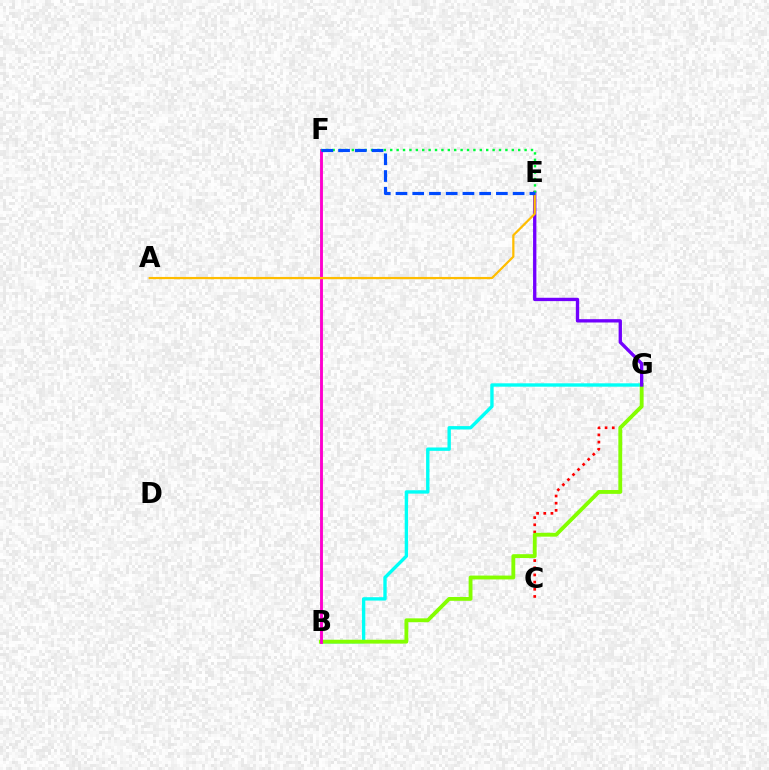{('C', 'G'): [{'color': '#ff0000', 'line_style': 'dotted', 'thickness': 1.95}], ('B', 'G'): [{'color': '#00fff6', 'line_style': 'solid', 'thickness': 2.43}, {'color': '#84ff00', 'line_style': 'solid', 'thickness': 2.77}], ('B', 'F'): [{'color': '#ff00cf', 'line_style': 'solid', 'thickness': 2.08}], ('E', 'G'): [{'color': '#7200ff', 'line_style': 'solid', 'thickness': 2.4}], ('A', 'E'): [{'color': '#ffbd00', 'line_style': 'solid', 'thickness': 1.6}], ('E', 'F'): [{'color': '#00ff39', 'line_style': 'dotted', 'thickness': 1.74}, {'color': '#004bff', 'line_style': 'dashed', 'thickness': 2.27}]}